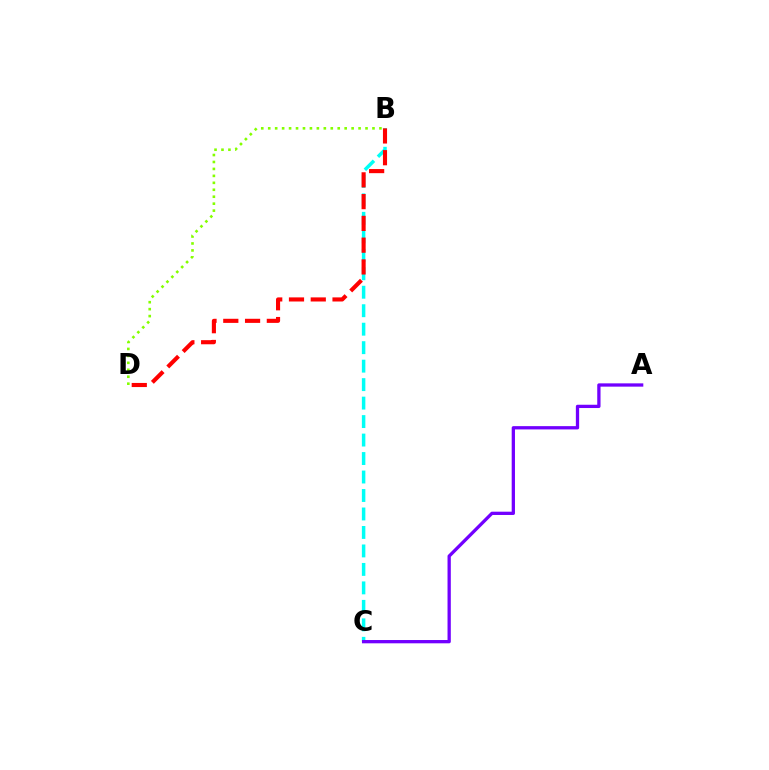{('B', 'D'): [{'color': '#84ff00', 'line_style': 'dotted', 'thickness': 1.89}, {'color': '#ff0000', 'line_style': 'dashed', 'thickness': 2.96}], ('B', 'C'): [{'color': '#00fff6', 'line_style': 'dashed', 'thickness': 2.51}], ('A', 'C'): [{'color': '#7200ff', 'line_style': 'solid', 'thickness': 2.37}]}